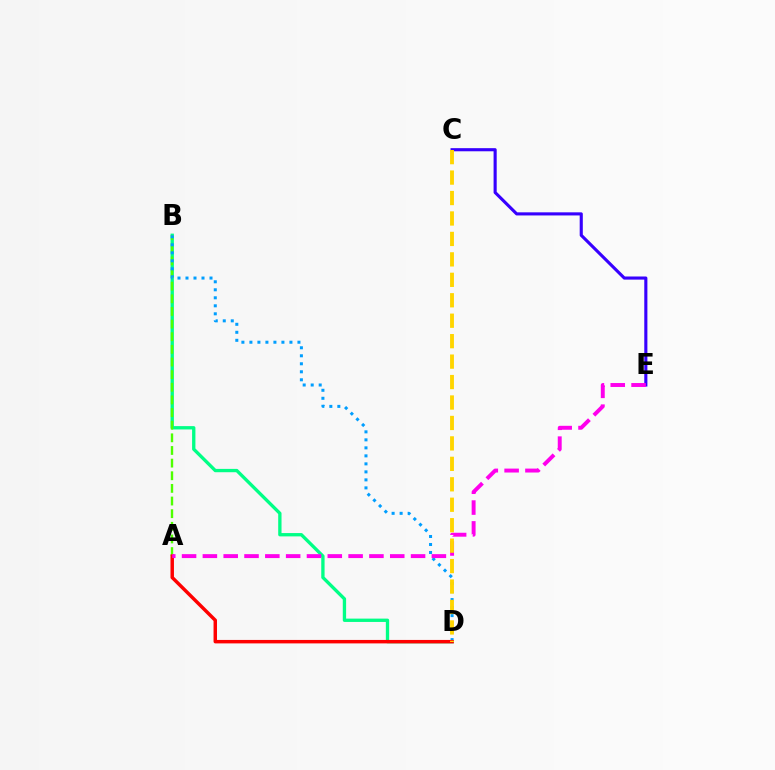{('B', 'D'): [{'color': '#00ff86', 'line_style': 'solid', 'thickness': 2.39}, {'color': '#009eff', 'line_style': 'dotted', 'thickness': 2.17}], ('A', 'B'): [{'color': '#4fff00', 'line_style': 'dashed', 'thickness': 1.72}], ('C', 'E'): [{'color': '#3700ff', 'line_style': 'solid', 'thickness': 2.24}], ('A', 'D'): [{'color': '#ff0000', 'line_style': 'solid', 'thickness': 2.49}], ('A', 'E'): [{'color': '#ff00ed', 'line_style': 'dashed', 'thickness': 2.83}], ('C', 'D'): [{'color': '#ffd500', 'line_style': 'dashed', 'thickness': 2.78}]}